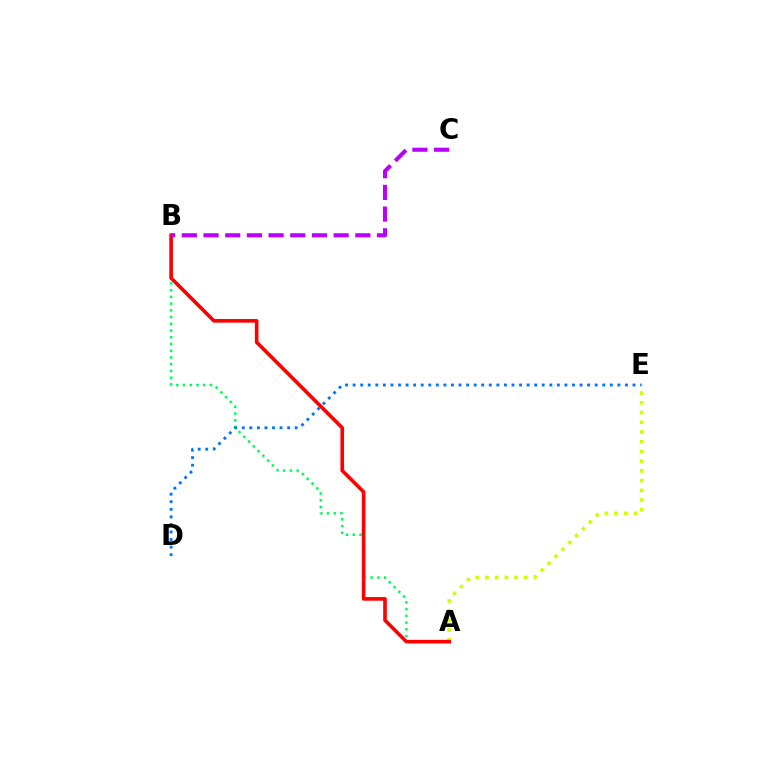{('A', 'B'): [{'color': '#00ff5c', 'line_style': 'dotted', 'thickness': 1.83}, {'color': '#ff0000', 'line_style': 'solid', 'thickness': 2.6}], ('D', 'E'): [{'color': '#0074ff', 'line_style': 'dotted', 'thickness': 2.06}], ('A', 'E'): [{'color': '#d1ff00', 'line_style': 'dotted', 'thickness': 2.64}], ('B', 'C'): [{'color': '#b900ff', 'line_style': 'dashed', 'thickness': 2.95}]}